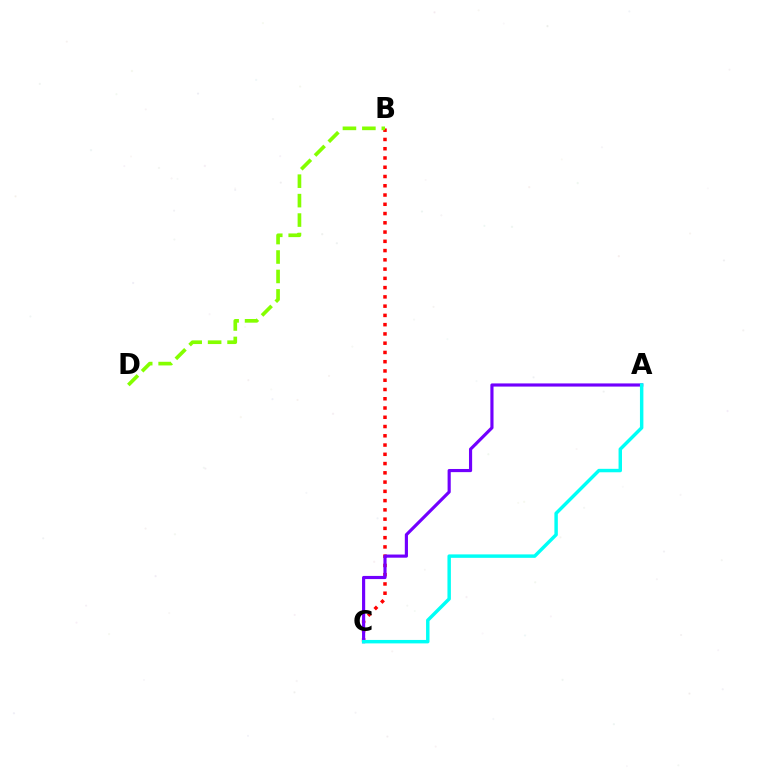{('B', 'C'): [{'color': '#ff0000', 'line_style': 'dotted', 'thickness': 2.52}], ('A', 'C'): [{'color': '#7200ff', 'line_style': 'solid', 'thickness': 2.27}, {'color': '#00fff6', 'line_style': 'solid', 'thickness': 2.48}], ('B', 'D'): [{'color': '#84ff00', 'line_style': 'dashed', 'thickness': 2.64}]}